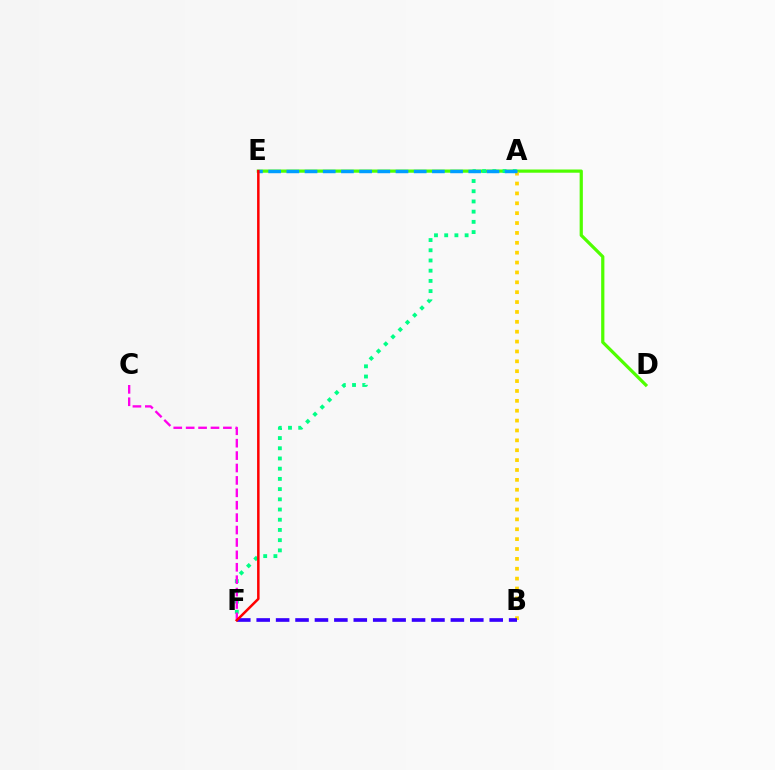{('D', 'E'): [{'color': '#4fff00', 'line_style': 'solid', 'thickness': 2.32}], ('A', 'F'): [{'color': '#00ff86', 'line_style': 'dotted', 'thickness': 2.77}], ('A', 'B'): [{'color': '#ffd500', 'line_style': 'dotted', 'thickness': 2.68}], ('B', 'F'): [{'color': '#3700ff', 'line_style': 'dashed', 'thickness': 2.64}], ('C', 'F'): [{'color': '#ff00ed', 'line_style': 'dashed', 'thickness': 1.69}], ('A', 'E'): [{'color': '#009eff', 'line_style': 'dashed', 'thickness': 2.47}], ('E', 'F'): [{'color': '#ff0000', 'line_style': 'solid', 'thickness': 1.81}]}